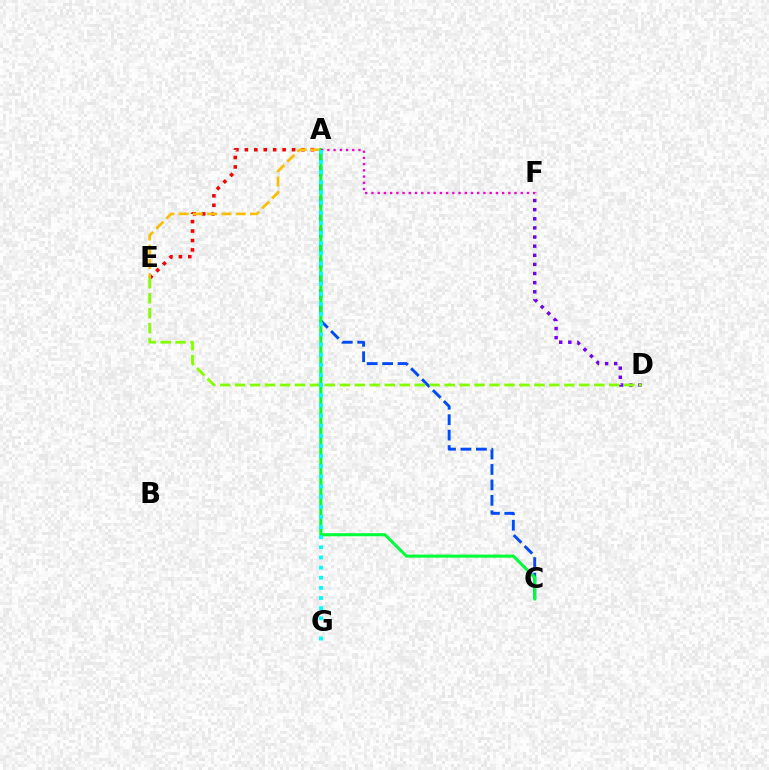{('A', 'C'): [{'color': '#004bff', 'line_style': 'dashed', 'thickness': 2.1}, {'color': '#00ff39', 'line_style': 'solid', 'thickness': 2.21}], ('D', 'F'): [{'color': '#7200ff', 'line_style': 'dotted', 'thickness': 2.48}], ('A', 'E'): [{'color': '#ff0000', 'line_style': 'dotted', 'thickness': 2.56}, {'color': '#ffbd00', 'line_style': 'dashed', 'thickness': 1.94}], ('D', 'E'): [{'color': '#84ff00', 'line_style': 'dashed', 'thickness': 2.03}], ('A', 'F'): [{'color': '#ff00cf', 'line_style': 'dotted', 'thickness': 1.69}], ('A', 'G'): [{'color': '#00fff6', 'line_style': 'dotted', 'thickness': 2.75}]}